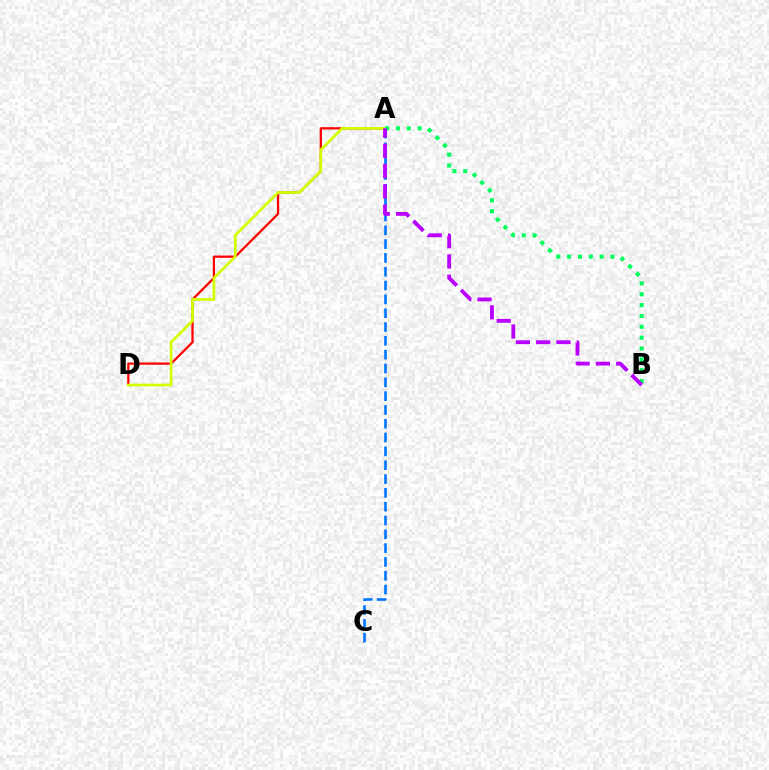{('A', 'D'): [{'color': '#ff0000', 'line_style': 'solid', 'thickness': 1.62}, {'color': '#d1ff00', 'line_style': 'solid', 'thickness': 1.96}], ('A', 'C'): [{'color': '#0074ff', 'line_style': 'dashed', 'thickness': 1.88}], ('A', 'B'): [{'color': '#00ff5c', 'line_style': 'dotted', 'thickness': 2.95}, {'color': '#b900ff', 'line_style': 'dashed', 'thickness': 2.75}]}